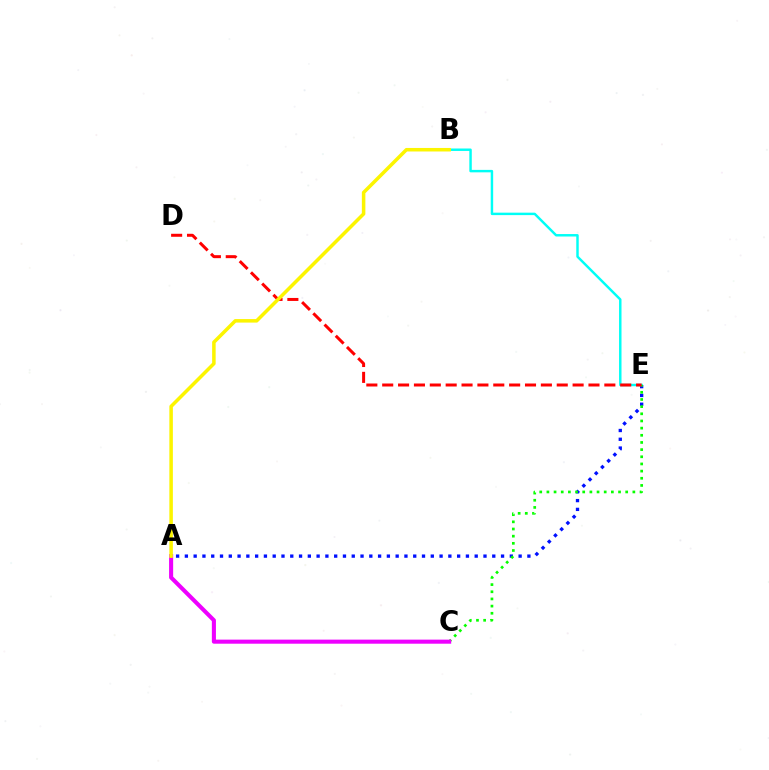{('A', 'E'): [{'color': '#0010ff', 'line_style': 'dotted', 'thickness': 2.39}], ('B', 'E'): [{'color': '#00fff6', 'line_style': 'solid', 'thickness': 1.76}], ('C', 'E'): [{'color': '#08ff00', 'line_style': 'dotted', 'thickness': 1.95}], ('A', 'C'): [{'color': '#ee00ff', 'line_style': 'solid', 'thickness': 2.93}], ('D', 'E'): [{'color': '#ff0000', 'line_style': 'dashed', 'thickness': 2.16}], ('A', 'B'): [{'color': '#fcf500', 'line_style': 'solid', 'thickness': 2.54}]}